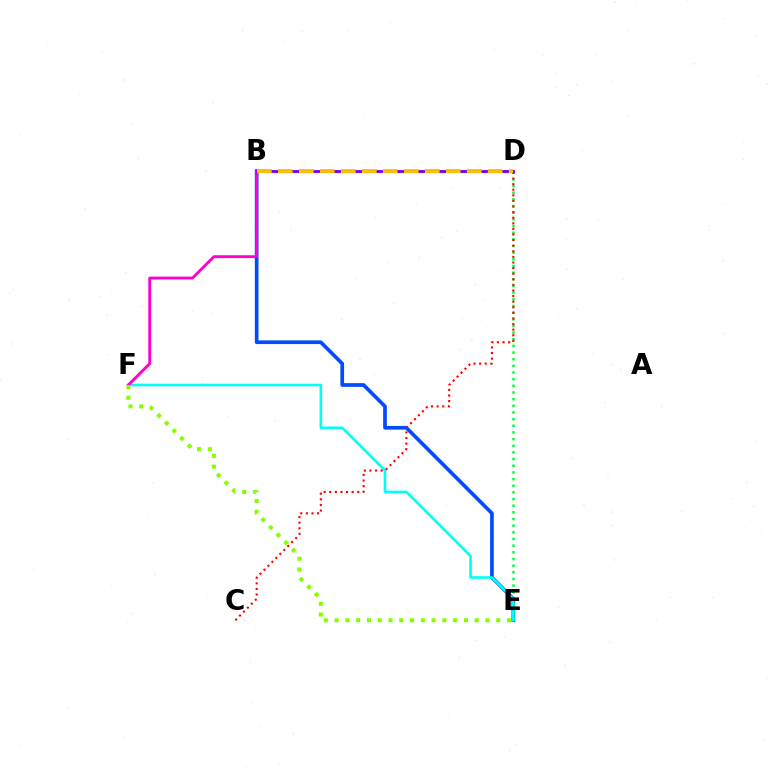{('B', 'E'): [{'color': '#004bff', 'line_style': 'solid', 'thickness': 2.65}], ('D', 'E'): [{'color': '#00ff39', 'line_style': 'dotted', 'thickness': 1.81}], ('E', 'F'): [{'color': '#00fff6', 'line_style': 'solid', 'thickness': 1.88}, {'color': '#84ff00', 'line_style': 'dotted', 'thickness': 2.93}], ('B', 'F'): [{'color': '#ff00cf', 'line_style': 'solid', 'thickness': 2.05}], ('C', 'D'): [{'color': '#ff0000', 'line_style': 'dotted', 'thickness': 1.52}], ('B', 'D'): [{'color': '#7200ff', 'line_style': 'solid', 'thickness': 2.05}, {'color': '#ffbd00', 'line_style': 'dashed', 'thickness': 2.85}]}